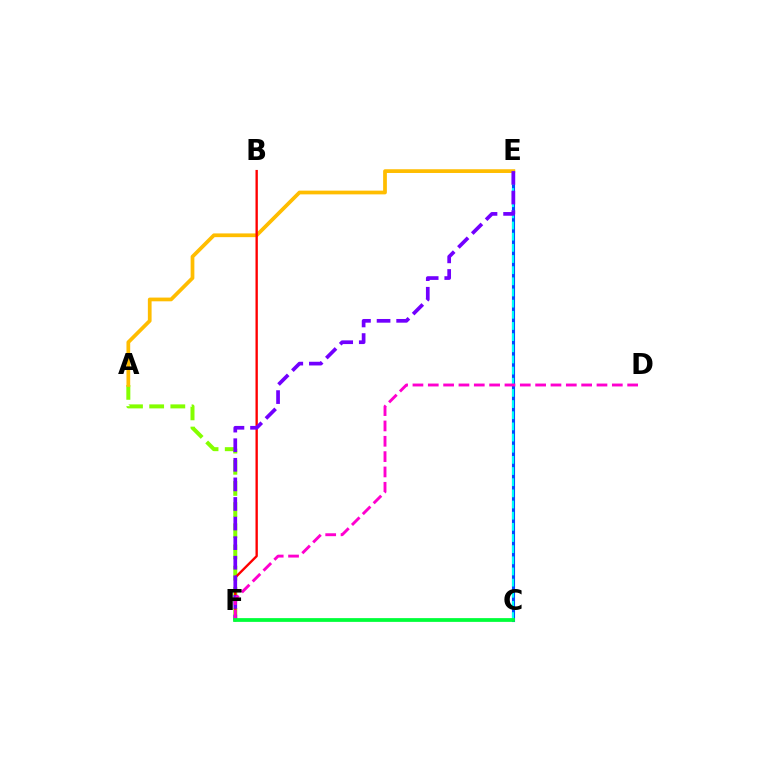{('C', 'E'): [{'color': '#004bff', 'line_style': 'solid', 'thickness': 2.23}, {'color': '#00fff6', 'line_style': 'dashed', 'thickness': 1.52}], ('A', 'F'): [{'color': '#84ff00', 'line_style': 'dashed', 'thickness': 2.88}], ('A', 'E'): [{'color': '#ffbd00', 'line_style': 'solid', 'thickness': 2.69}], ('B', 'F'): [{'color': '#ff0000', 'line_style': 'solid', 'thickness': 1.7}], ('E', 'F'): [{'color': '#7200ff', 'line_style': 'dashed', 'thickness': 2.66}], ('D', 'F'): [{'color': '#ff00cf', 'line_style': 'dashed', 'thickness': 2.08}], ('C', 'F'): [{'color': '#00ff39', 'line_style': 'solid', 'thickness': 2.71}]}